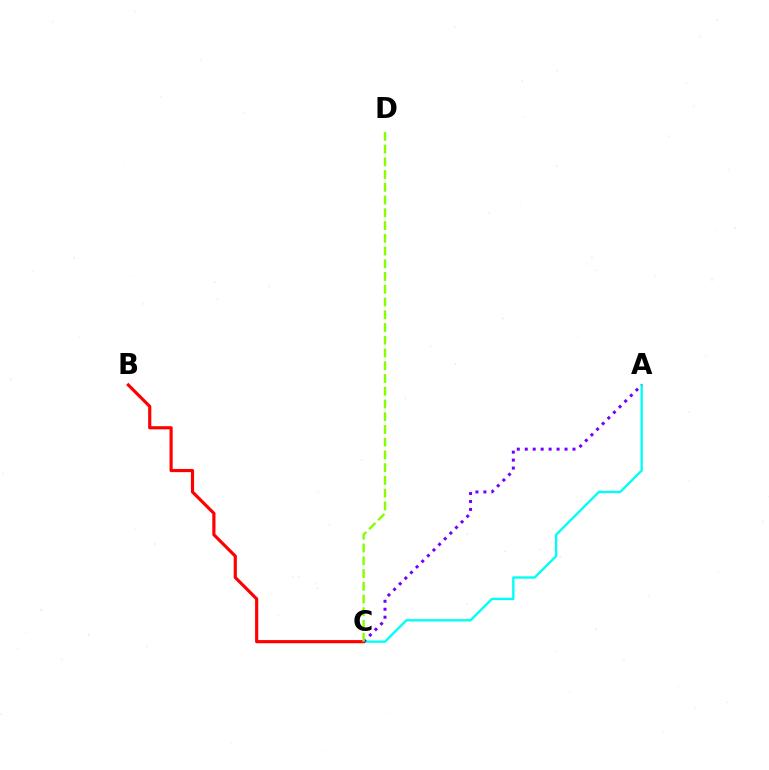{('A', 'C'): [{'color': '#00fff6', 'line_style': 'solid', 'thickness': 1.7}, {'color': '#7200ff', 'line_style': 'dotted', 'thickness': 2.16}], ('B', 'C'): [{'color': '#ff0000', 'line_style': 'solid', 'thickness': 2.27}], ('C', 'D'): [{'color': '#84ff00', 'line_style': 'dashed', 'thickness': 1.73}]}